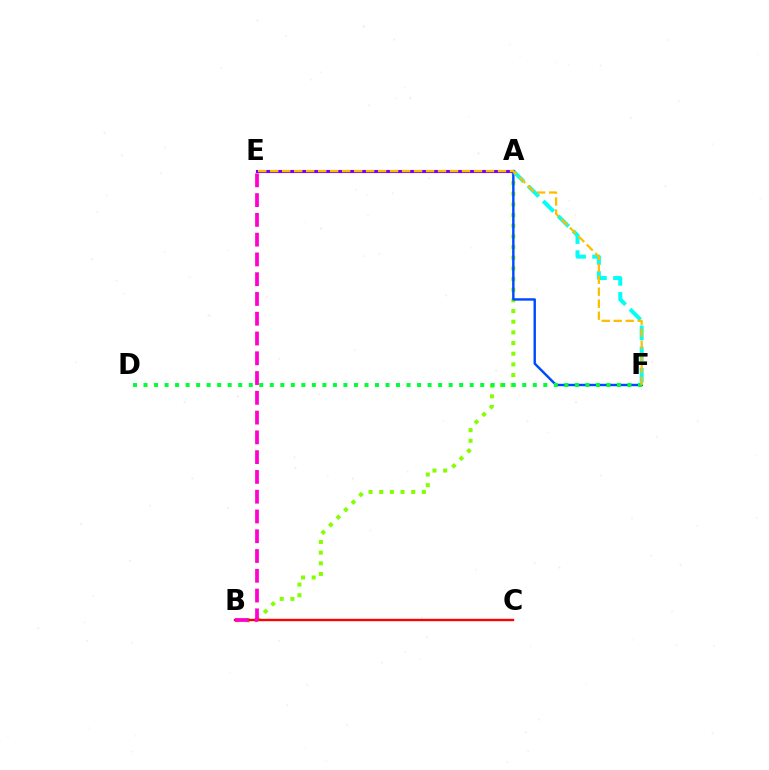{('A', 'B'): [{'color': '#84ff00', 'line_style': 'dotted', 'thickness': 2.9}], ('A', 'F'): [{'color': '#004bff', 'line_style': 'solid', 'thickness': 1.75}, {'color': '#00fff6', 'line_style': 'dashed', 'thickness': 2.87}], ('D', 'F'): [{'color': '#00ff39', 'line_style': 'dotted', 'thickness': 2.86}], ('B', 'C'): [{'color': '#ff0000', 'line_style': 'solid', 'thickness': 1.7}], ('A', 'E'): [{'color': '#7200ff', 'line_style': 'solid', 'thickness': 2.23}], ('E', 'F'): [{'color': '#ffbd00', 'line_style': 'dashed', 'thickness': 1.63}], ('B', 'E'): [{'color': '#ff00cf', 'line_style': 'dashed', 'thickness': 2.69}]}